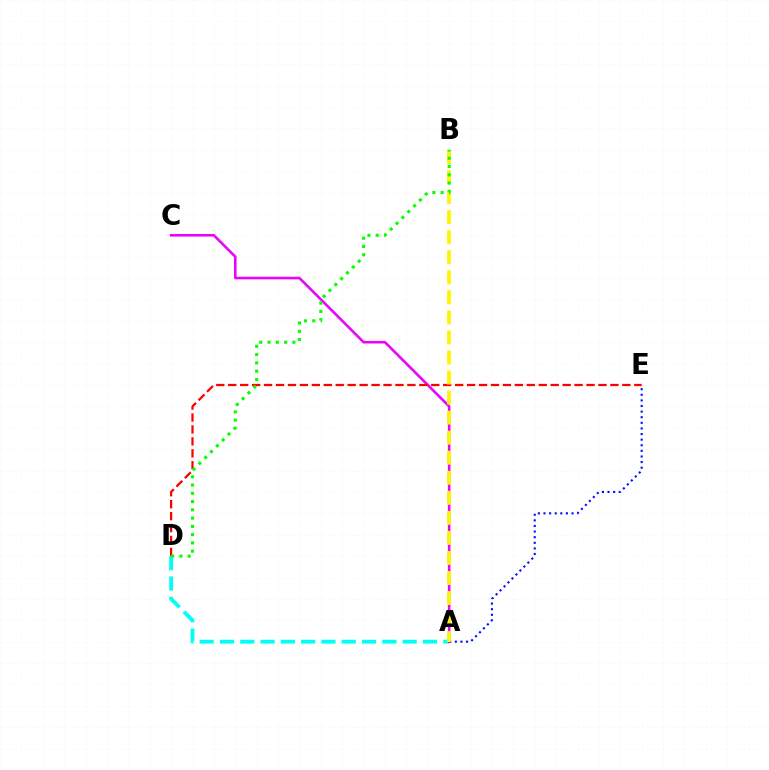{('A', 'E'): [{'color': '#0010ff', 'line_style': 'dotted', 'thickness': 1.52}], ('A', 'D'): [{'color': '#00fff6', 'line_style': 'dashed', 'thickness': 2.76}], ('A', 'C'): [{'color': '#ee00ff', 'line_style': 'solid', 'thickness': 1.86}], ('D', 'E'): [{'color': '#ff0000', 'line_style': 'dashed', 'thickness': 1.62}], ('A', 'B'): [{'color': '#fcf500', 'line_style': 'dashed', 'thickness': 2.72}], ('B', 'D'): [{'color': '#08ff00', 'line_style': 'dotted', 'thickness': 2.25}]}